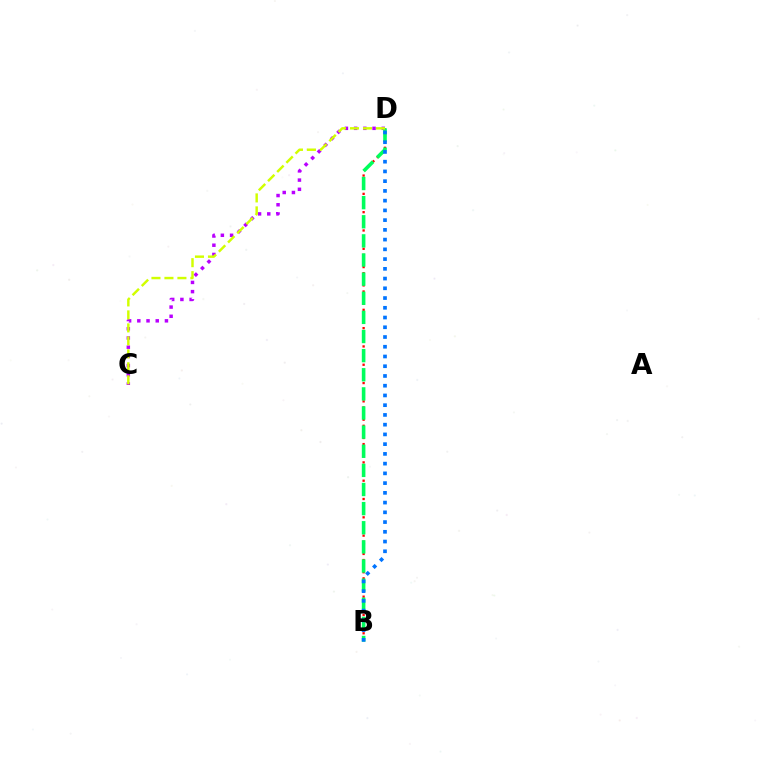{('B', 'D'): [{'color': '#ff0000', 'line_style': 'dotted', 'thickness': 1.66}, {'color': '#00ff5c', 'line_style': 'dashed', 'thickness': 2.6}, {'color': '#0074ff', 'line_style': 'dotted', 'thickness': 2.65}], ('C', 'D'): [{'color': '#b900ff', 'line_style': 'dotted', 'thickness': 2.5}, {'color': '#d1ff00', 'line_style': 'dashed', 'thickness': 1.76}]}